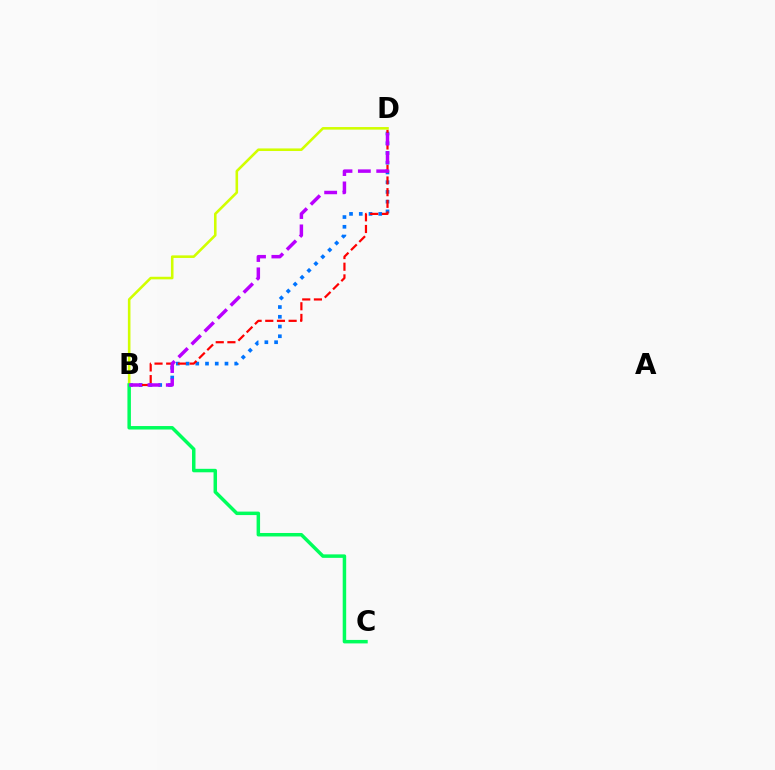{('B', 'D'): [{'color': '#0074ff', 'line_style': 'dotted', 'thickness': 2.65}, {'color': '#ff0000', 'line_style': 'dashed', 'thickness': 1.59}, {'color': '#d1ff00', 'line_style': 'solid', 'thickness': 1.86}, {'color': '#b900ff', 'line_style': 'dashed', 'thickness': 2.49}], ('B', 'C'): [{'color': '#00ff5c', 'line_style': 'solid', 'thickness': 2.51}]}